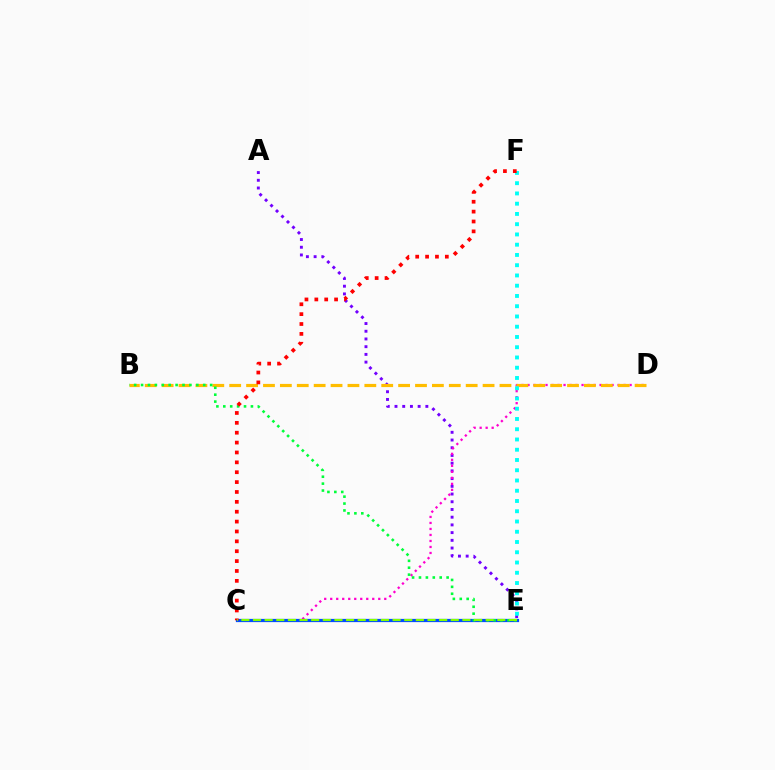{('A', 'E'): [{'color': '#7200ff', 'line_style': 'dotted', 'thickness': 2.1}], ('C', 'D'): [{'color': '#ff00cf', 'line_style': 'dotted', 'thickness': 1.63}], ('C', 'E'): [{'color': '#004bff', 'line_style': 'solid', 'thickness': 2.33}, {'color': '#84ff00', 'line_style': 'dashed', 'thickness': 1.58}], ('B', 'D'): [{'color': '#ffbd00', 'line_style': 'dashed', 'thickness': 2.29}], ('E', 'F'): [{'color': '#00fff6', 'line_style': 'dotted', 'thickness': 2.79}], ('B', 'E'): [{'color': '#00ff39', 'line_style': 'dotted', 'thickness': 1.88}], ('C', 'F'): [{'color': '#ff0000', 'line_style': 'dotted', 'thickness': 2.68}]}